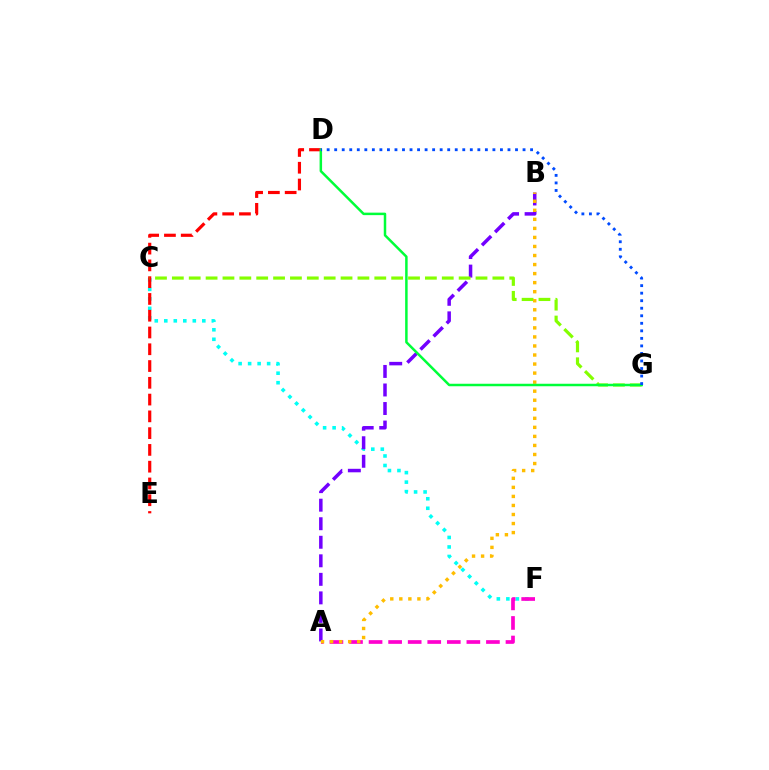{('C', 'F'): [{'color': '#00fff6', 'line_style': 'dotted', 'thickness': 2.58}], ('A', 'F'): [{'color': '#ff00cf', 'line_style': 'dashed', 'thickness': 2.66}], ('D', 'E'): [{'color': '#ff0000', 'line_style': 'dashed', 'thickness': 2.28}], ('A', 'B'): [{'color': '#7200ff', 'line_style': 'dashed', 'thickness': 2.52}, {'color': '#ffbd00', 'line_style': 'dotted', 'thickness': 2.46}], ('C', 'G'): [{'color': '#84ff00', 'line_style': 'dashed', 'thickness': 2.29}], ('D', 'G'): [{'color': '#00ff39', 'line_style': 'solid', 'thickness': 1.8}, {'color': '#004bff', 'line_style': 'dotted', 'thickness': 2.05}]}